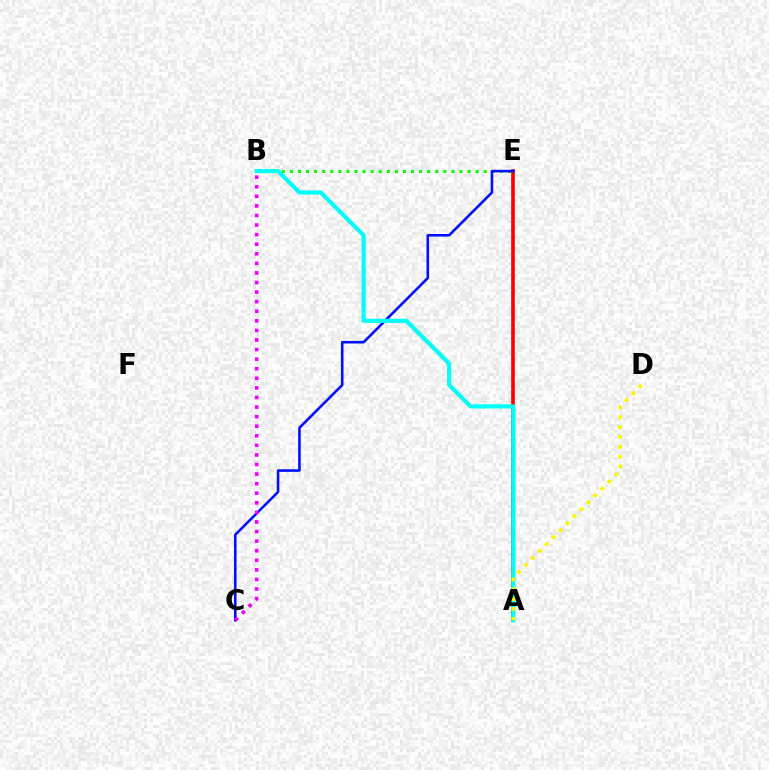{('B', 'E'): [{'color': '#08ff00', 'line_style': 'dotted', 'thickness': 2.2}], ('A', 'E'): [{'color': '#ff0000', 'line_style': 'solid', 'thickness': 2.62}], ('C', 'E'): [{'color': '#0010ff', 'line_style': 'solid', 'thickness': 1.86}], ('A', 'B'): [{'color': '#00fff6', 'line_style': 'solid', 'thickness': 2.99}], ('B', 'C'): [{'color': '#ee00ff', 'line_style': 'dotted', 'thickness': 2.6}], ('A', 'D'): [{'color': '#fcf500', 'line_style': 'dotted', 'thickness': 2.67}]}